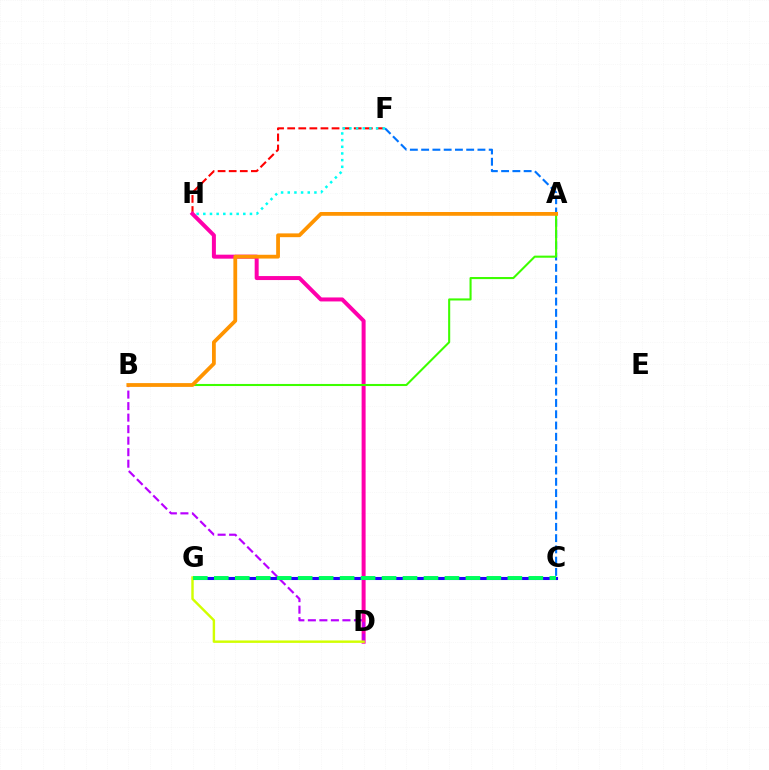{('F', 'H'): [{'color': '#ff0000', 'line_style': 'dashed', 'thickness': 1.51}, {'color': '#00fff6', 'line_style': 'dotted', 'thickness': 1.81}], ('D', 'H'): [{'color': '#ff00ac', 'line_style': 'solid', 'thickness': 2.87}], ('C', 'F'): [{'color': '#0074ff', 'line_style': 'dashed', 'thickness': 1.53}], ('A', 'B'): [{'color': '#3dff00', 'line_style': 'solid', 'thickness': 1.5}, {'color': '#ff9400', 'line_style': 'solid', 'thickness': 2.72}], ('B', 'D'): [{'color': '#b900ff', 'line_style': 'dashed', 'thickness': 1.56}], ('C', 'G'): [{'color': '#2500ff', 'line_style': 'solid', 'thickness': 2.21}, {'color': '#00ff5c', 'line_style': 'dashed', 'thickness': 2.85}], ('D', 'G'): [{'color': '#d1ff00', 'line_style': 'solid', 'thickness': 1.75}]}